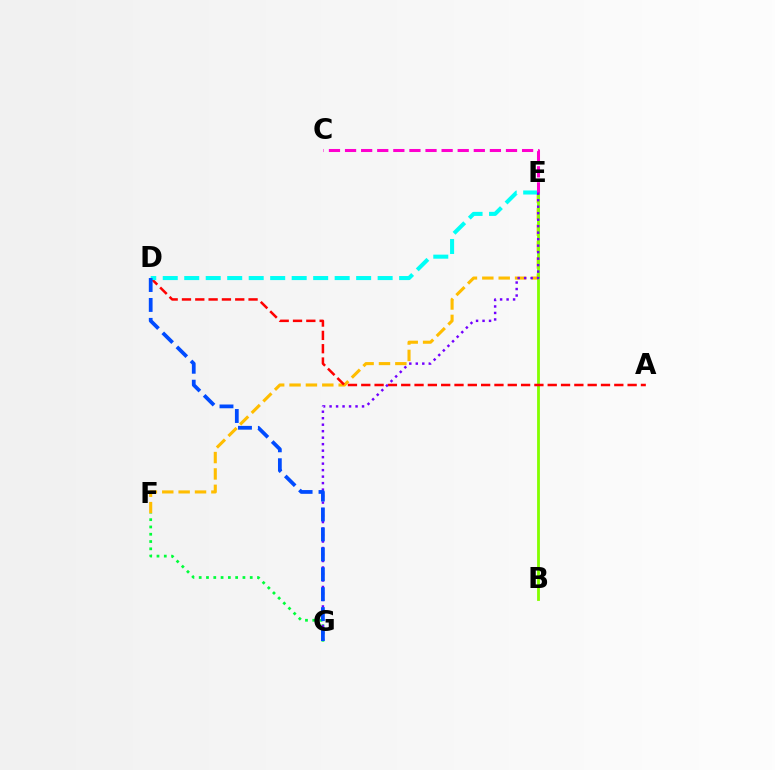{('E', 'F'): [{'color': '#ffbd00', 'line_style': 'dashed', 'thickness': 2.22}], ('B', 'E'): [{'color': '#84ff00', 'line_style': 'solid', 'thickness': 2.03}], ('A', 'D'): [{'color': '#ff0000', 'line_style': 'dashed', 'thickness': 1.81}], ('D', 'E'): [{'color': '#00fff6', 'line_style': 'dashed', 'thickness': 2.92}], ('F', 'G'): [{'color': '#00ff39', 'line_style': 'dotted', 'thickness': 1.98}], ('C', 'E'): [{'color': '#ff00cf', 'line_style': 'dashed', 'thickness': 2.19}], ('E', 'G'): [{'color': '#7200ff', 'line_style': 'dotted', 'thickness': 1.76}], ('D', 'G'): [{'color': '#004bff', 'line_style': 'dashed', 'thickness': 2.71}]}